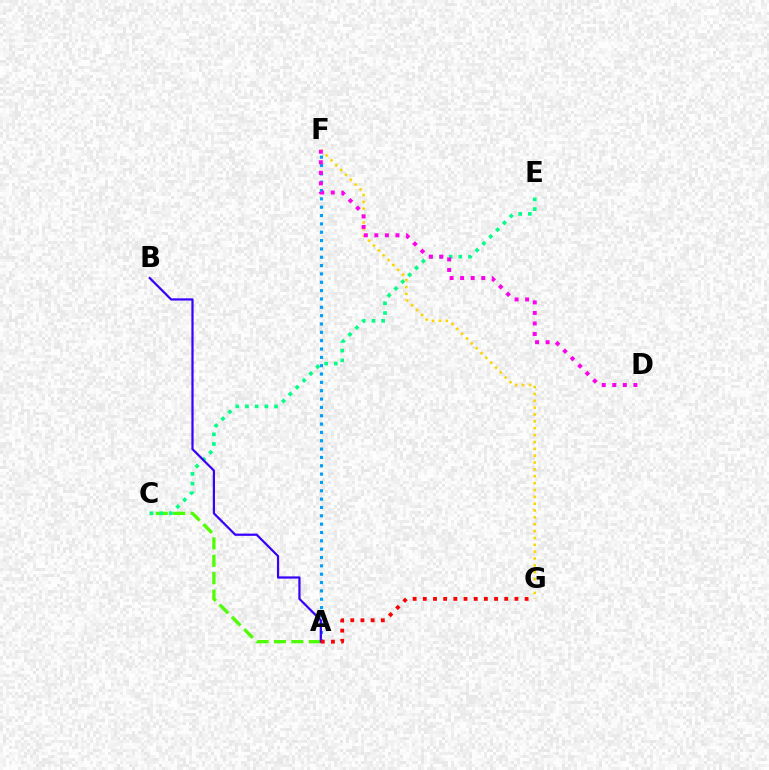{('A', 'C'): [{'color': '#4fff00', 'line_style': 'dashed', 'thickness': 2.36}], ('C', 'E'): [{'color': '#00ff86', 'line_style': 'dotted', 'thickness': 2.63}], ('F', 'G'): [{'color': '#ffd500', 'line_style': 'dotted', 'thickness': 1.86}], ('A', 'F'): [{'color': '#009eff', 'line_style': 'dotted', 'thickness': 2.27}], ('D', 'F'): [{'color': '#ff00ed', 'line_style': 'dotted', 'thickness': 2.87}], ('A', 'B'): [{'color': '#3700ff', 'line_style': 'solid', 'thickness': 1.6}], ('A', 'G'): [{'color': '#ff0000', 'line_style': 'dotted', 'thickness': 2.77}]}